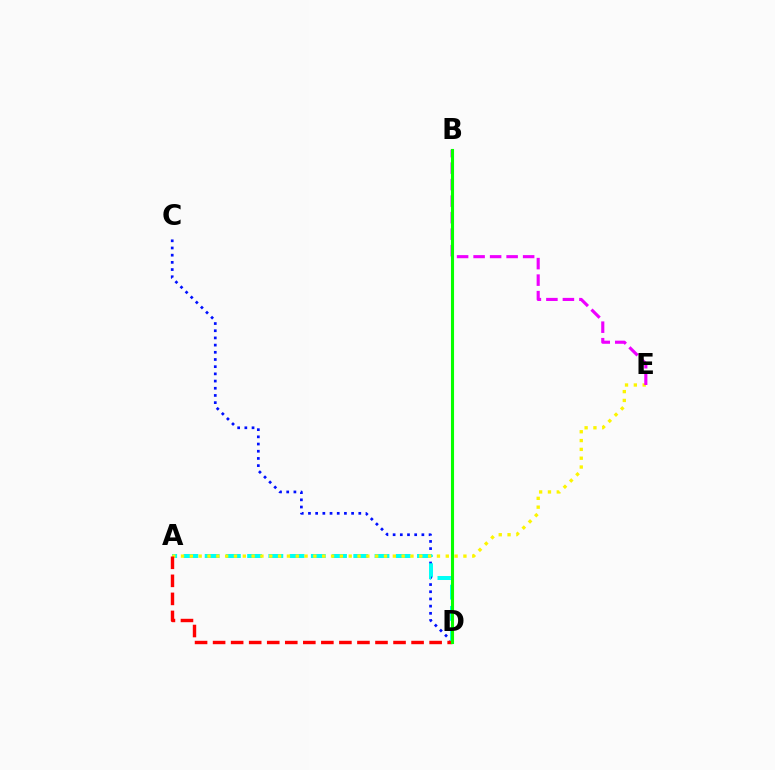{('C', 'D'): [{'color': '#0010ff', 'line_style': 'dotted', 'thickness': 1.95}], ('A', 'D'): [{'color': '#00fff6', 'line_style': 'dashed', 'thickness': 2.88}, {'color': '#ff0000', 'line_style': 'dashed', 'thickness': 2.45}], ('A', 'E'): [{'color': '#fcf500', 'line_style': 'dotted', 'thickness': 2.4}], ('B', 'E'): [{'color': '#ee00ff', 'line_style': 'dashed', 'thickness': 2.24}], ('B', 'D'): [{'color': '#08ff00', 'line_style': 'solid', 'thickness': 2.23}]}